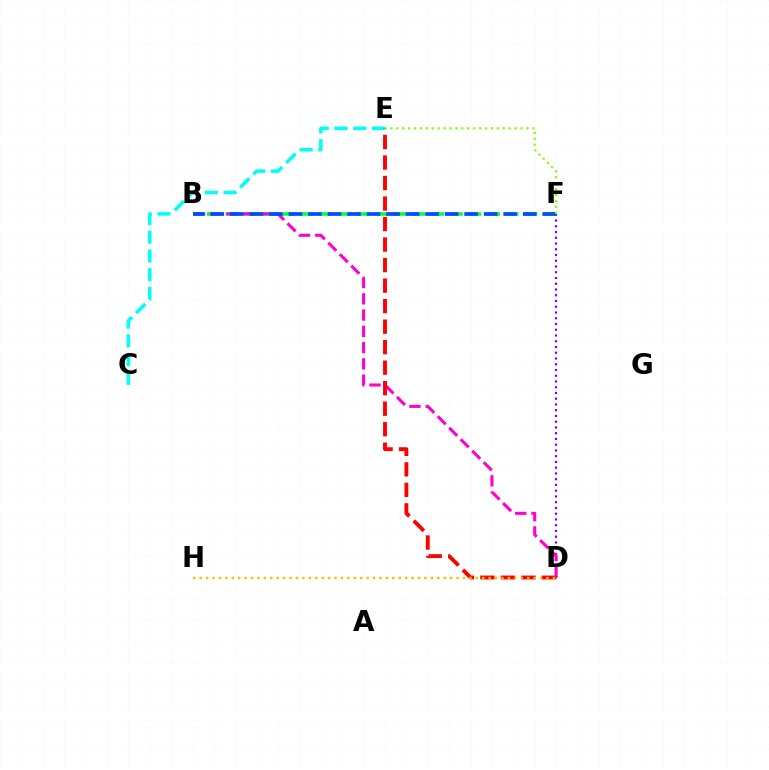{('B', 'F'): [{'color': '#00ff39', 'line_style': 'dashed', 'thickness': 2.54}, {'color': '#004bff', 'line_style': 'dashed', 'thickness': 2.65}], ('D', 'F'): [{'color': '#7200ff', 'line_style': 'dotted', 'thickness': 1.56}], ('C', 'E'): [{'color': '#00fff6', 'line_style': 'dashed', 'thickness': 2.55}], ('B', 'D'): [{'color': '#ff00cf', 'line_style': 'dashed', 'thickness': 2.21}], ('D', 'E'): [{'color': '#ff0000', 'line_style': 'dashed', 'thickness': 2.79}], ('D', 'H'): [{'color': '#ffbd00', 'line_style': 'dotted', 'thickness': 1.75}], ('E', 'F'): [{'color': '#84ff00', 'line_style': 'dotted', 'thickness': 1.61}]}